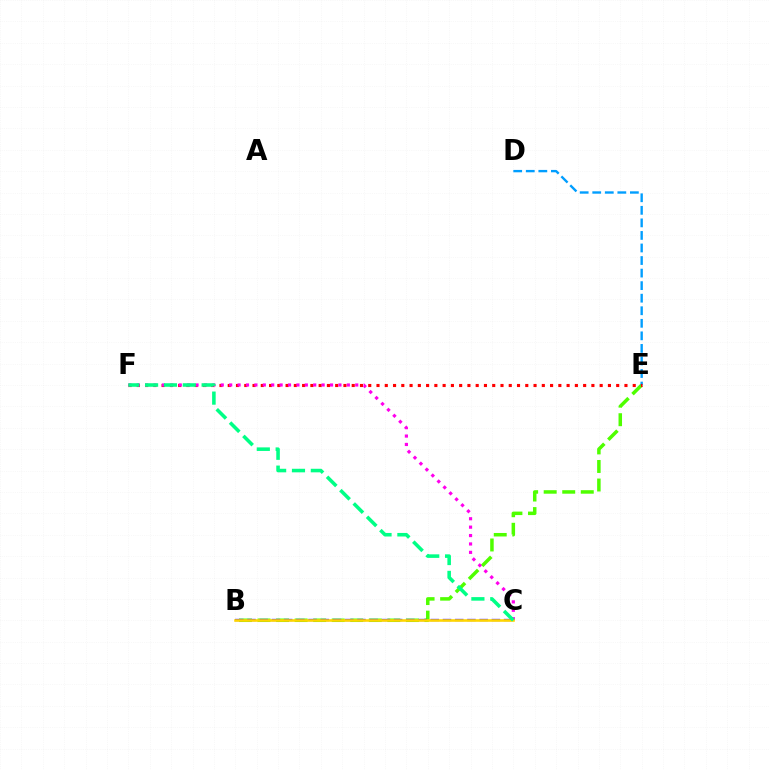{('B', 'E'): [{'color': '#4fff00', 'line_style': 'dashed', 'thickness': 2.52}], ('B', 'C'): [{'color': '#3700ff', 'line_style': 'dashed', 'thickness': 1.66}, {'color': '#ffd500', 'line_style': 'solid', 'thickness': 1.86}], ('D', 'E'): [{'color': '#009eff', 'line_style': 'dashed', 'thickness': 1.71}], ('E', 'F'): [{'color': '#ff0000', 'line_style': 'dotted', 'thickness': 2.25}], ('C', 'F'): [{'color': '#ff00ed', 'line_style': 'dotted', 'thickness': 2.28}, {'color': '#00ff86', 'line_style': 'dashed', 'thickness': 2.56}]}